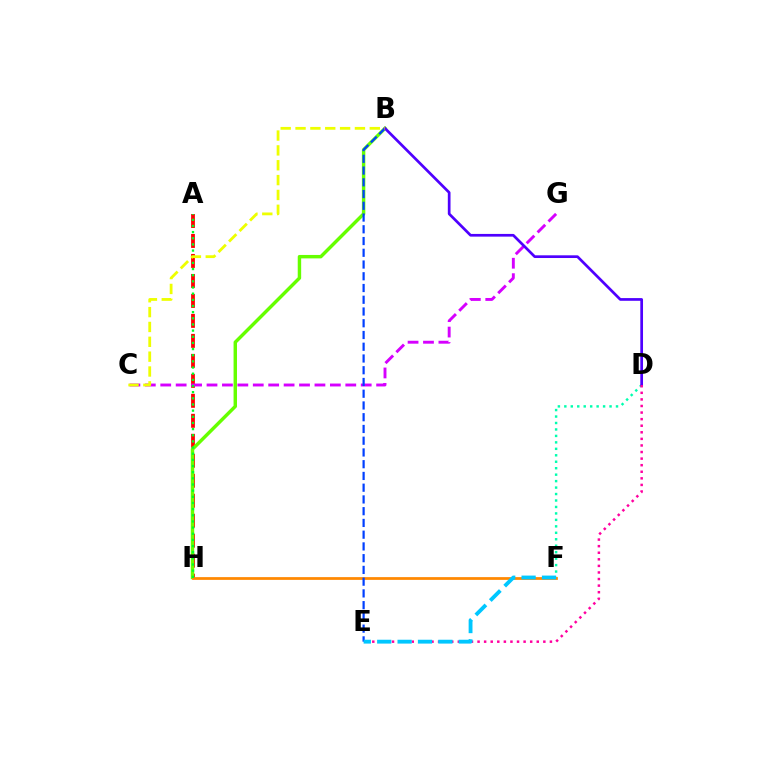{('A', 'H'): [{'color': '#ff0000', 'line_style': 'dashed', 'thickness': 2.71}, {'color': '#00ff27', 'line_style': 'dotted', 'thickness': 1.67}], ('D', 'F'): [{'color': '#00ffaf', 'line_style': 'dotted', 'thickness': 1.75}], ('B', 'H'): [{'color': '#66ff00', 'line_style': 'solid', 'thickness': 2.47}], ('F', 'H'): [{'color': '#ff8800', 'line_style': 'solid', 'thickness': 1.98}], ('C', 'G'): [{'color': '#d600ff', 'line_style': 'dashed', 'thickness': 2.09}], ('B', 'E'): [{'color': '#003fff', 'line_style': 'dashed', 'thickness': 1.6}], ('B', 'D'): [{'color': '#4f00ff', 'line_style': 'solid', 'thickness': 1.95}], ('D', 'E'): [{'color': '#ff00a0', 'line_style': 'dotted', 'thickness': 1.79}], ('E', 'F'): [{'color': '#00c7ff', 'line_style': 'dashed', 'thickness': 2.77}], ('B', 'C'): [{'color': '#eeff00', 'line_style': 'dashed', 'thickness': 2.02}]}